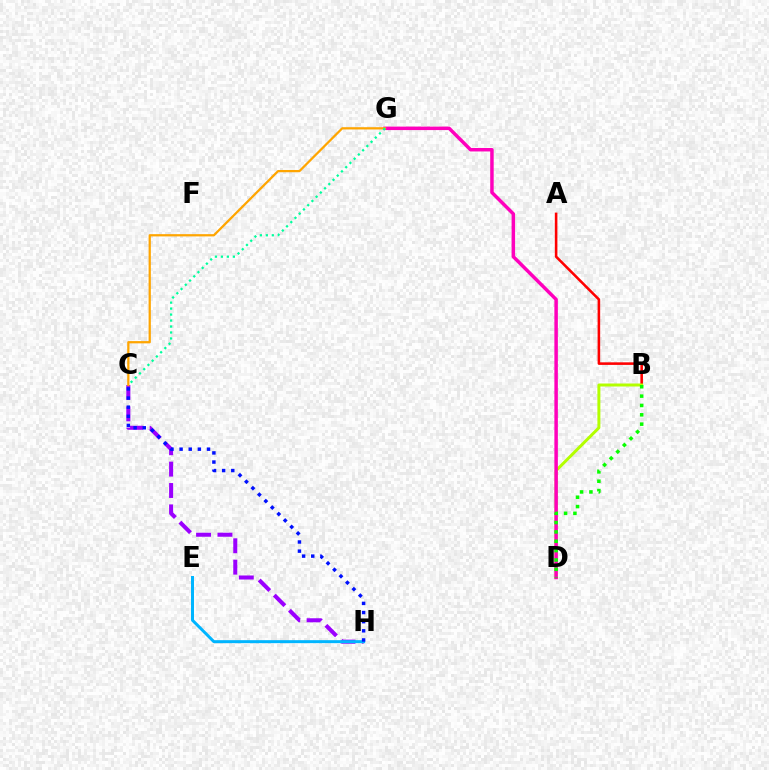{('A', 'B'): [{'color': '#ff0000', 'line_style': 'solid', 'thickness': 1.85}], ('B', 'D'): [{'color': '#b3ff00', 'line_style': 'solid', 'thickness': 2.15}, {'color': '#08ff00', 'line_style': 'dotted', 'thickness': 2.54}], ('D', 'G'): [{'color': '#ff00bd', 'line_style': 'solid', 'thickness': 2.5}], ('C', 'H'): [{'color': '#9b00ff', 'line_style': 'dashed', 'thickness': 2.9}, {'color': '#0010ff', 'line_style': 'dotted', 'thickness': 2.48}], ('C', 'G'): [{'color': '#ffa500', 'line_style': 'solid', 'thickness': 1.62}, {'color': '#00ff9d', 'line_style': 'dotted', 'thickness': 1.62}], ('E', 'H'): [{'color': '#00b5ff', 'line_style': 'solid', 'thickness': 2.15}]}